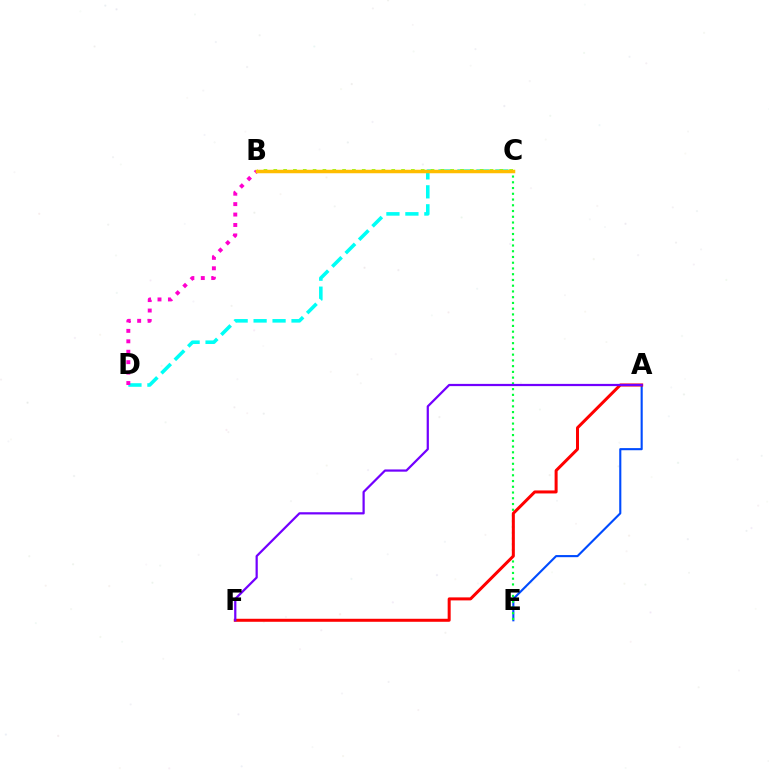{('C', 'D'): [{'color': '#00fff6', 'line_style': 'dashed', 'thickness': 2.58}], ('A', 'E'): [{'color': '#004bff', 'line_style': 'solid', 'thickness': 1.52}], ('C', 'E'): [{'color': '#00ff39', 'line_style': 'dotted', 'thickness': 1.56}], ('A', 'F'): [{'color': '#ff0000', 'line_style': 'solid', 'thickness': 2.17}, {'color': '#7200ff', 'line_style': 'solid', 'thickness': 1.6}], ('B', 'C'): [{'color': '#84ff00', 'line_style': 'dotted', 'thickness': 2.67}, {'color': '#ffbd00', 'line_style': 'solid', 'thickness': 2.52}], ('B', 'D'): [{'color': '#ff00cf', 'line_style': 'dotted', 'thickness': 2.83}]}